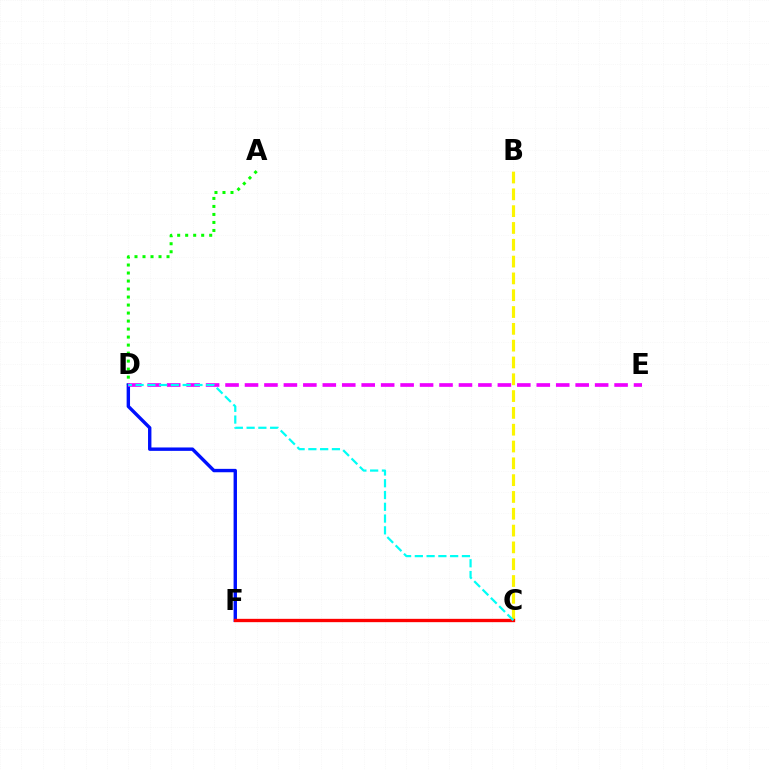{('A', 'D'): [{'color': '#08ff00', 'line_style': 'dotted', 'thickness': 2.18}], ('B', 'C'): [{'color': '#fcf500', 'line_style': 'dashed', 'thickness': 2.28}], ('D', 'F'): [{'color': '#0010ff', 'line_style': 'solid', 'thickness': 2.44}], ('D', 'E'): [{'color': '#ee00ff', 'line_style': 'dashed', 'thickness': 2.64}], ('C', 'F'): [{'color': '#ff0000', 'line_style': 'solid', 'thickness': 2.4}], ('C', 'D'): [{'color': '#00fff6', 'line_style': 'dashed', 'thickness': 1.6}]}